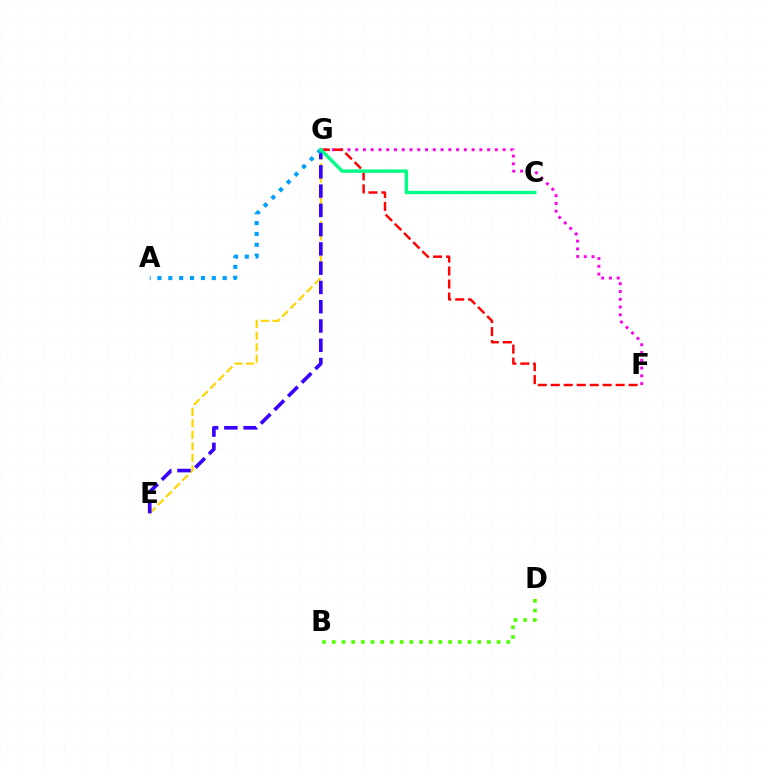{('F', 'G'): [{'color': '#ff00ed', 'line_style': 'dotted', 'thickness': 2.11}, {'color': '#ff0000', 'line_style': 'dashed', 'thickness': 1.76}], ('E', 'G'): [{'color': '#ffd500', 'line_style': 'dashed', 'thickness': 1.57}, {'color': '#3700ff', 'line_style': 'dashed', 'thickness': 2.62}], ('B', 'D'): [{'color': '#4fff00', 'line_style': 'dotted', 'thickness': 2.63}], ('A', 'G'): [{'color': '#009eff', 'line_style': 'dotted', 'thickness': 2.95}], ('C', 'G'): [{'color': '#00ff86', 'line_style': 'solid', 'thickness': 2.46}]}